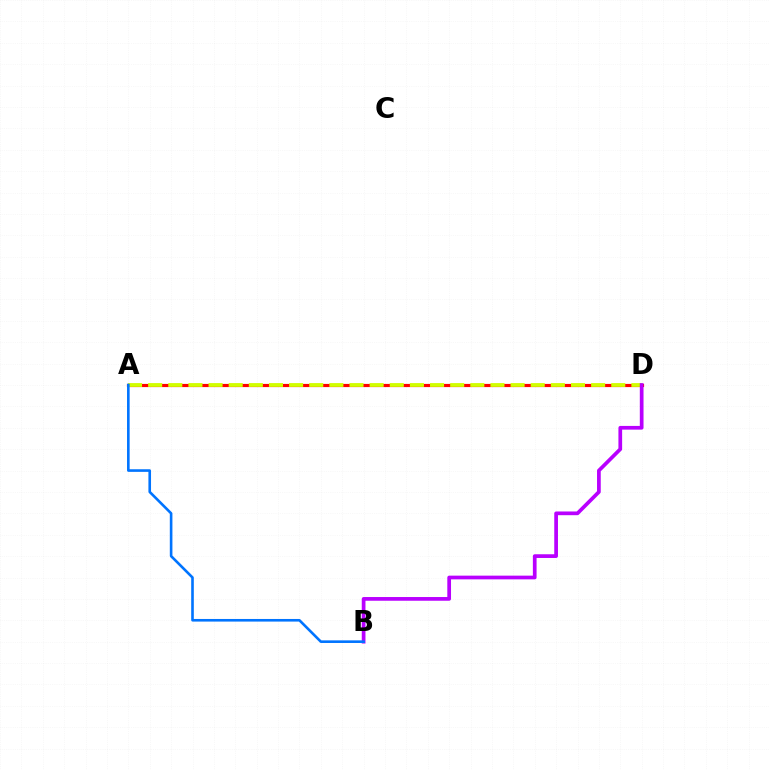{('A', 'D'): [{'color': '#00ff5c', 'line_style': 'solid', 'thickness': 1.86}, {'color': '#ff0000', 'line_style': 'solid', 'thickness': 2.29}, {'color': '#d1ff00', 'line_style': 'dashed', 'thickness': 2.74}], ('B', 'D'): [{'color': '#b900ff', 'line_style': 'solid', 'thickness': 2.67}], ('A', 'B'): [{'color': '#0074ff', 'line_style': 'solid', 'thickness': 1.88}]}